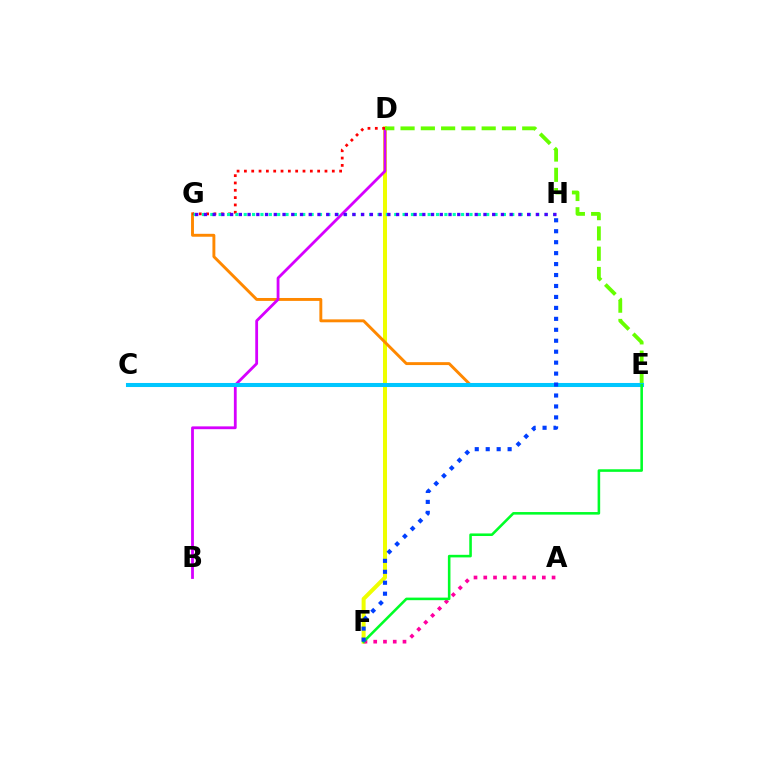{('D', 'F'): [{'color': '#eeff00', 'line_style': 'solid', 'thickness': 2.88}], ('A', 'F'): [{'color': '#ff00a0', 'line_style': 'dotted', 'thickness': 2.65}], ('E', 'G'): [{'color': '#ff8800', 'line_style': 'solid', 'thickness': 2.1}], ('B', 'D'): [{'color': '#d600ff', 'line_style': 'solid', 'thickness': 2.02}], ('D', 'E'): [{'color': '#66ff00', 'line_style': 'dashed', 'thickness': 2.75}], ('D', 'G'): [{'color': '#ff0000', 'line_style': 'dotted', 'thickness': 1.99}], ('C', 'E'): [{'color': '#00c7ff', 'line_style': 'solid', 'thickness': 2.92}], ('G', 'H'): [{'color': '#00ffaf', 'line_style': 'dotted', 'thickness': 2.27}, {'color': '#4f00ff', 'line_style': 'dotted', 'thickness': 2.37}], ('E', 'F'): [{'color': '#00ff27', 'line_style': 'solid', 'thickness': 1.85}], ('F', 'H'): [{'color': '#003fff', 'line_style': 'dotted', 'thickness': 2.98}]}